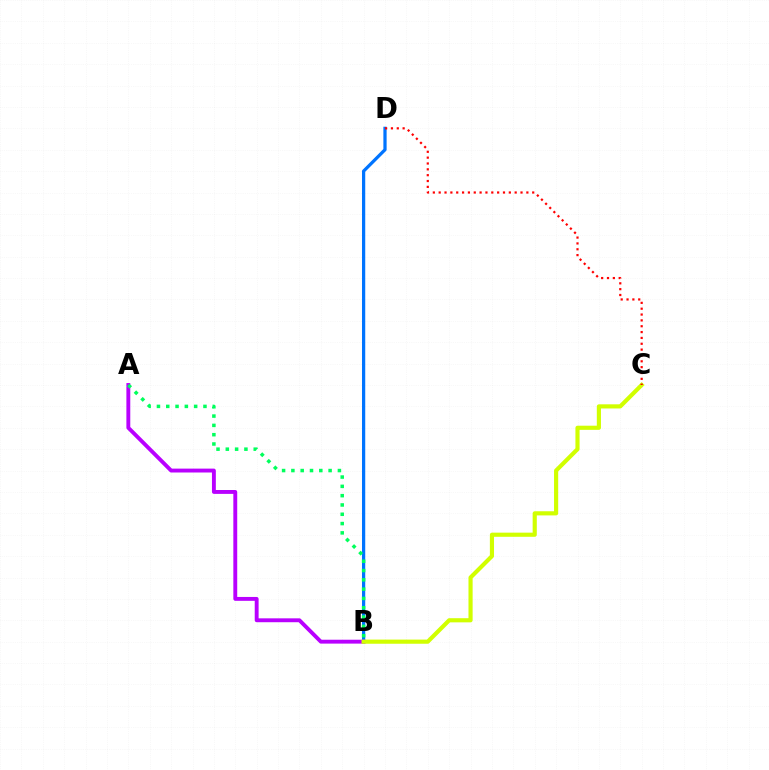{('B', 'D'): [{'color': '#0074ff', 'line_style': 'solid', 'thickness': 2.33}], ('A', 'B'): [{'color': '#b900ff', 'line_style': 'solid', 'thickness': 2.79}, {'color': '#00ff5c', 'line_style': 'dotted', 'thickness': 2.53}], ('B', 'C'): [{'color': '#d1ff00', 'line_style': 'solid', 'thickness': 2.99}], ('C', 'D'): [{'color': '#ff0000', 'line_style': 'dotted', 'thickness': 1.59}]}